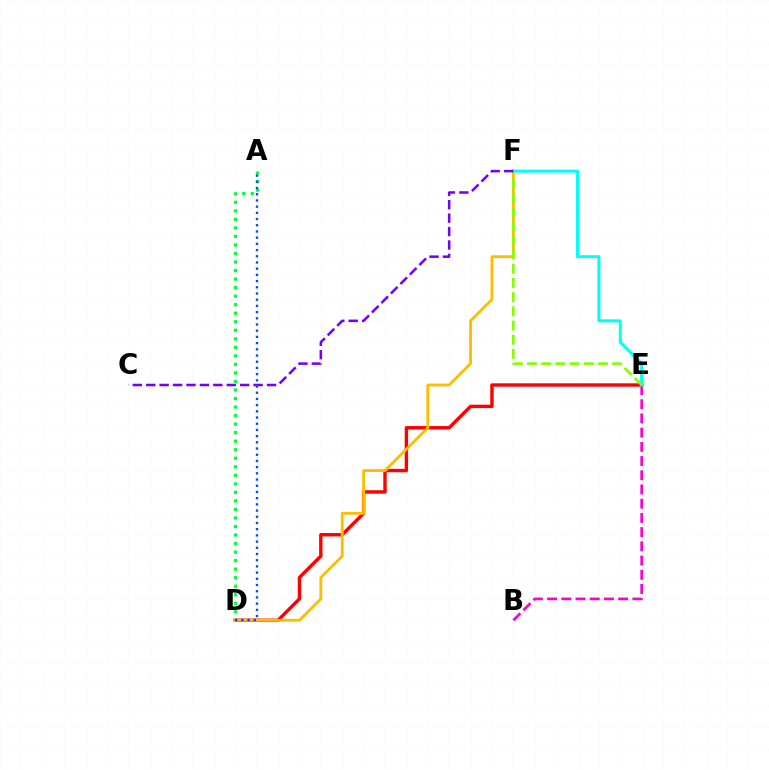{('A', 'D'): [{'color': '#00ff39', 'line_style': 'dotted', 'thickness': 2.32}, {'color': '#004bff', 'line_style': 'dotted', 'thickness': 1.69}], ('D', 'E'): [{'color': '#ff0000', 'line_style': 'solid', 'thickness': 2.45}], ('D', 'F'): [{'color': '#ffbd00', 'line_style': 'solid', 'thickness': 2.04}], ('B', 'E'): [{'color': '#ff00cf', 'line_style': 'dashed', 'thickness': 1.93}], ('E', 'F'): [{'color': '#00fff6', 'line_style': 'solid', 'thickness': 2.18}, {'color': '#84ff00', 'line_style': 'dashed', 'thickness': 1.93}], ('C', 'F'): [{'color': '#7200ff', 'line_style': 'dashed', 'thickness': 1.82}]}